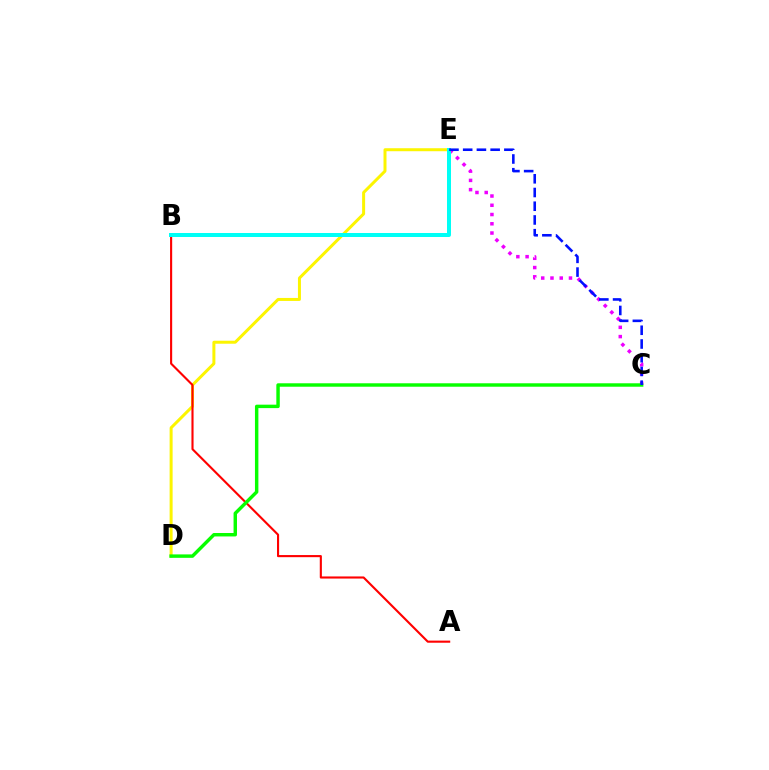{('C', 'E'): [{'color': '#ee00ff', 'line_style': 'dotted', 'thickness': 2.51}, {'color': '#0010ff', 'line_style': 'dashed', 'thickness': 1.86}], ('D', 'E'): [{'color': '#fcf500', 'line_style': 'solid', 'thickness': 2.16}], ('A', 'B'): [{'color': '#ff0000', 'line_style': 'solid', 'thickness': 1.52}], ('B', 'E'): [{'color': '#00fff6', 'line_style': 'solid', 'thickness': 2.88}], ('C', 'D'): [{'color': '#08ff00', 'line_style': 'solid', 'thickness': 2.47}]}